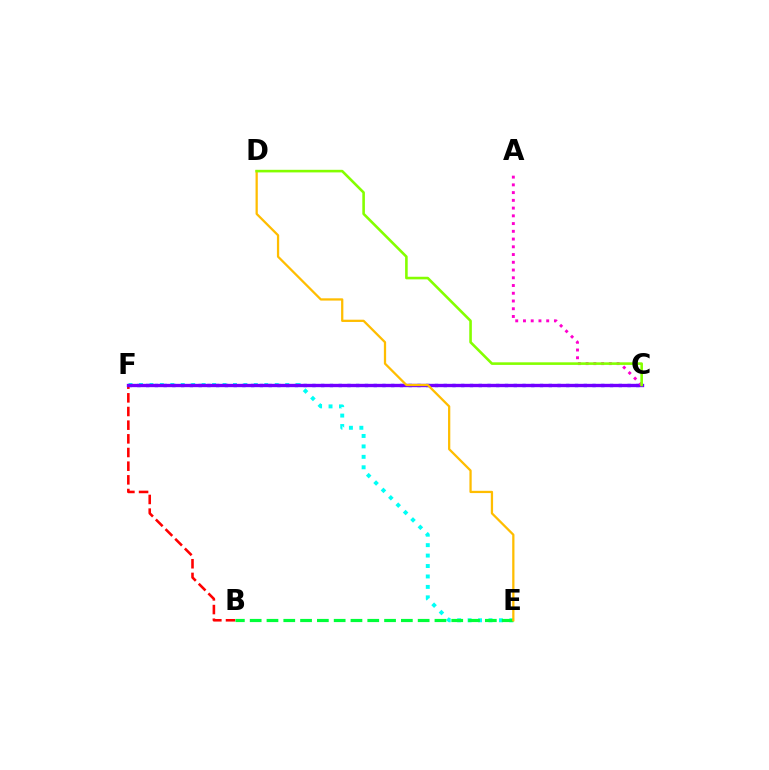{('C', 'F'): [{'color': '#004bff', 'line_style': 'dotted', 'thickness': 2.38}, {'color': '#7200ff', 'line_style': 'solid', 'thickness': 2.41}], ('E', 'F'): [{'color': '#00fff6', 'line_style': 'dotted', 'thickness': 2.84}], ('B', 'F'): [{'color': '#ff0000', 'line_style': 'dashed', 'thickness': 1.86}], ('B', 'E'): [{'color': '#00ff39', 'line_style': 'dashed', 'thickness': 2.28}], ('D', 'E'): [{'color': '#ffbd00', 'line_style': 'solid', 'thickness': 1.63}], ('A', 'C'): [{'color': '#ff00cf', 'line_style': 'dotted', 'thickness': 2.1}], ('C', 'D'): [{'color': '#84ff00', 'line_style': 'solid', 'thickness': 1.87}]}